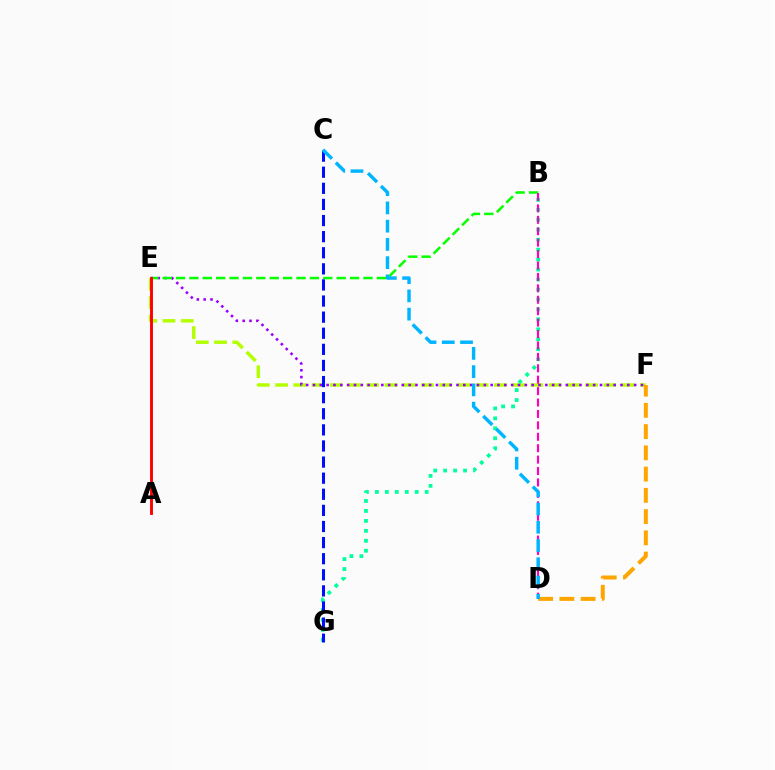{('E', 'F'): [{'color': '#b3ff00', 'line_style': 'dashed', 'thickness': 2.48}, {'color': '#9b00ff', 'line_style': 'dotted', 'thickness': 1.86}], ('B', 'E'): [{'color': '#08ff00', 'line_style': 'dashed', 'thickness': 1.82}], ('D', 'F'): [{'color': '#ffa500', 'line_style': 'dashed', 'thickness': 2.89}], ('B', 'G'): [{'color': '#00ff9d', 'line_style': 'dotted', 'thickness': 2.71}], ('A', 'E'): [{'color': '#ff0000', 'line_style': 'solid', 'thickness': 2.08}], ('B', 'D'): [{'color': '#ff00bd', 'line_style': 'dashed', 'thickness': 1.55}], ('C', 'G'): [{'color': '#0010ff', 'line_style': 'dashed', 'thickness': 2.19}], ('C', 'D'): [{'color': '#00b5ff', 'line_style': 'dashed', 'thickness': 2.48}]}